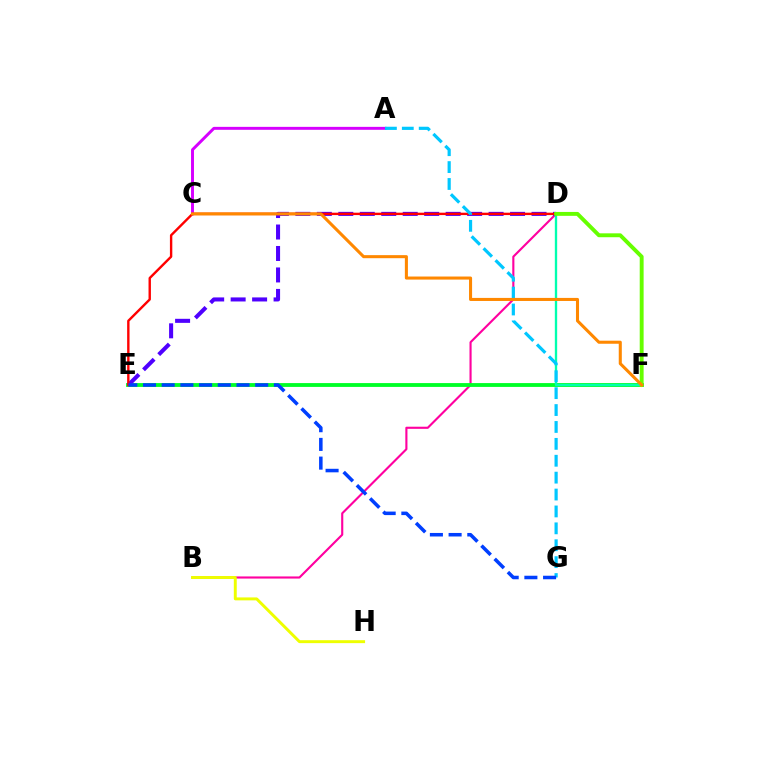{('B', 'D'): [{'color': '#ff00a0', 'line_style': 'solid', 'thickness': 1.53}], ('B', 'H'): [{'color': '#eeff00', 'line_style': 'solid', 'thickness': 2.12}], ('E', 'F'): [{'color': '#00ff27', 'line_style': 'solid', 'thickness': 2.76}], ('D', 'F'): [{'color': '#00ffaf', 'line_style': 'solid', 'thickness': 1.69}, {'color': '#66ff00', 'line_style': 'solid', 'thickness': 2.81}], ('A', 'C'): [{'color': '#d600ff', 'line_style': 'solid', 'thickness': 2.12}], ('D', 'E'): [{'color': '#4f00ff', 'line_style': 'dashed', 'thickness': 2.92}, {'color': '#ff0000', 'line_style': 'solid', 'thickness': 1.72}], ('A', 'G'): [{'color': '#00c7ff', 'line_style': 'dashed', 'thickness': 2.3}], ('C', 'F'): [{'color': '#ff8800', 'line_style': 'solid', 'thickness': 2.2}], ('E', 'G'): [{'color': '#003fff', 'line_style': 'dashed', 'thickness': 2.54}]}